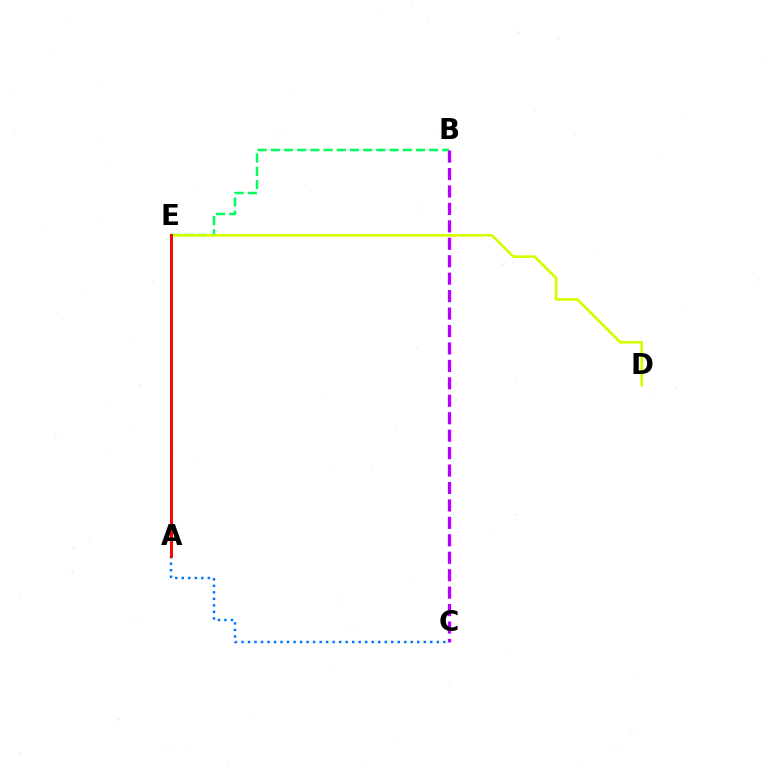{('B', 'E'): [{'color': '#00ff5c', 'line_style': 'dashed', 'thickness': 1.79}], ('D', 'E'): [{'color': '#d1ff00', 'line_style': 'solid', 'thickness': 1.92}], ('A', 'C'): [{'color': '#0074ff', 'line_style': 'dotted', 'thickness': 1.77}], ('A', 'E'): [{'color': '#ff0000', 'line_style': 'solid', 'thickness': 2.11}], ('B', 'C'): [{'color': '#b900ff', 'line_style': 'dashed', 'thickness': 2.37}]}